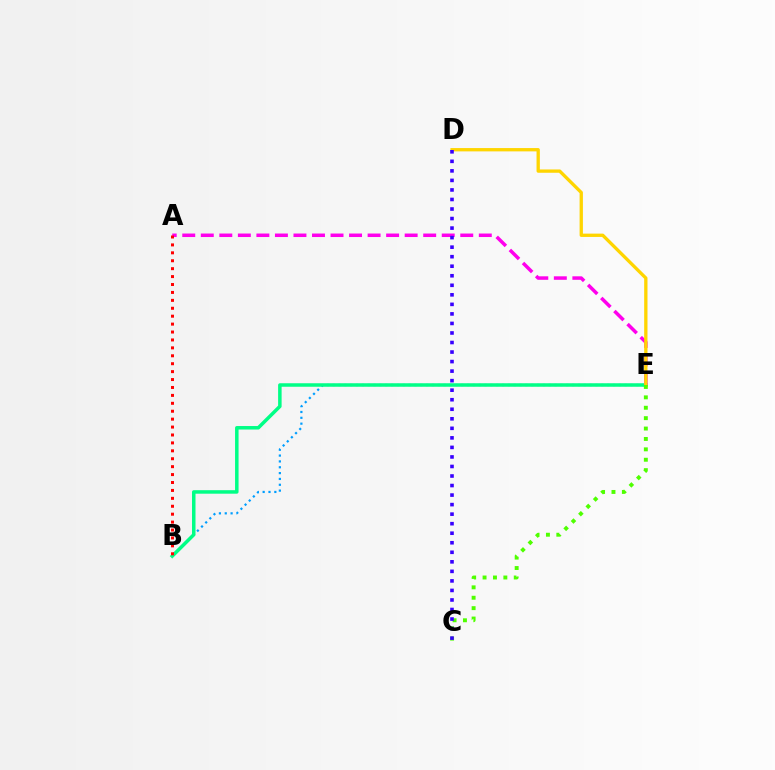{('B', 'E'): [{'color': '#009eff', 'line_style': 'dotted', 'thickness': 1.59}, {'color': '#00ff86', 'line_style': 'solid', 'thickness': 2.52}], ('A', 'E'): [{'color': '#ff00ed', 'line_style': 'dashed', 'thickness': 2.52}], ('D', 'E'): [{'color': '#ffd500', 'line_style': 'solid', 'thickness': 2.38}], ('A', 'B'): [{'color': '#ff0000', 'line_style': 'dotted', 'thickness': 2.15}], ('C', 'E'): [{'color': '#4fff00', 'line_style': 'dotted', 'thickness': 2.83}], ('C', 'D'): [{'color': '#3700ff', 'line_style': 'dotted', 'thickness': 2.59}]}